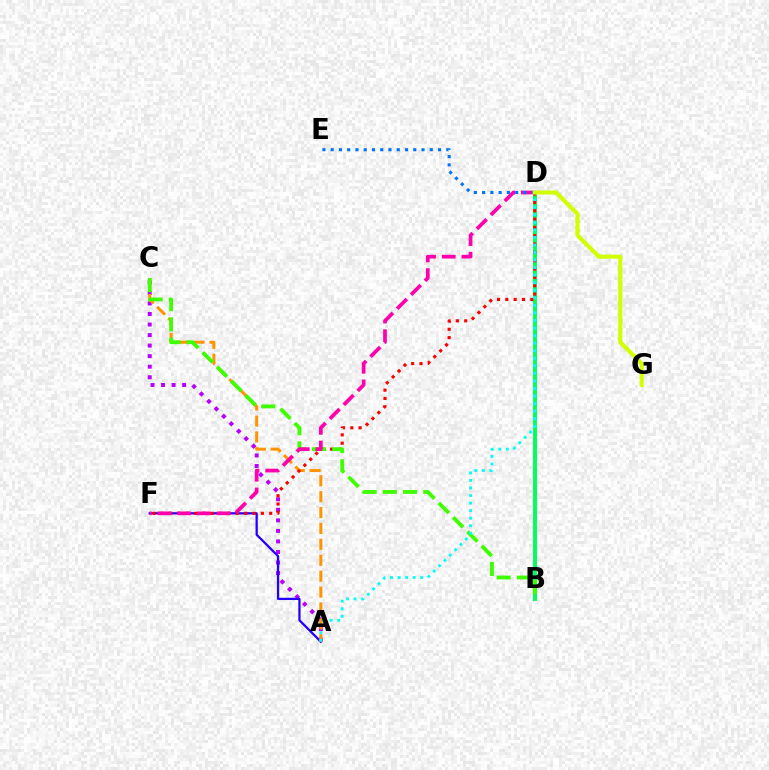{('A', 'C'): [{'color': '#b900ff', 'line_style': 'dotted', 'thickness': 2.86}, {'color': '#ff9400', 'line_style': 'dashed', 'thickness': 2.16}], ('A', 'F'): [{'color': '#2500ff', 'line_style': 'solid', 'thickness': 1.63}], ('B', 'D'): [{'color': '#00ff5c', 'line_style': 'solid', 'thickness': 2.82}], ('D', 'F'): [{'color': '#ff0000', 'line_style': 'dotted', 'thickness': 2.26}, {'color': '#ff00ac', 'line_style': 'dashed', 'thickness': 2.68}], ('B', 'C'): [{'color': '#3dff00', 'line_style': 'dashed', 'thickness': 2.75}], ('D', 'E'): [{'color': '#0074ff', 'line_style': 'dotted', 'thickness': 2.24}], ('A', 'D'): [{'color': '#00fff6', 'line_style': 'dotted', 'thickness': 2.05}], ('D', 'G'): [{'color': '#d1ff00', 'line_style': 'solid', 'thickness': 2.97}]}